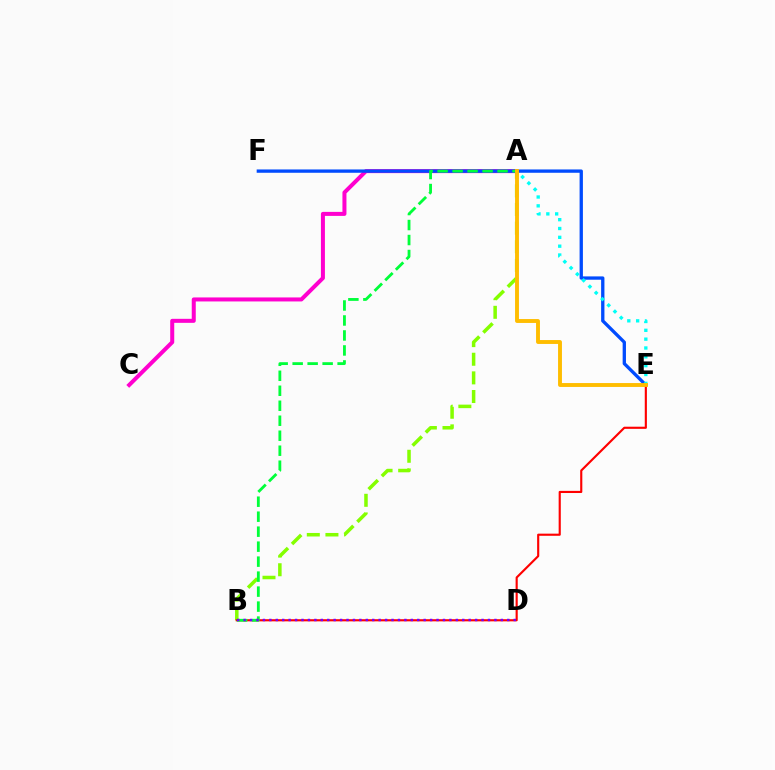{('A', 'B'): [{'color': '#84ff00', 'line_style': 'dashed', 'thickness': 2.53}, {'color': '#00ff39', 'line_style': 'dashed', 'thickness': 2.04}], ('A', 'C'): [{'color': '#ff00cf', 'line_style': 'solid', 'thickness': 2.89}], ('E', 'F'): [{'color': '#004bff', 'line_style': 'solid', 'thickness': 2.39}], ('B', 'E'): [{'color': '#ff0000', 'line_style': 'solid', 'thickness': 1.54}], ('A', 'E'): [{'color': '#00fff6', 'line_style': 'dotted', 'thickness': 2.4}, {'color': '#ffbd00', 'line_style': 'solid', 'thickness': 2.8}], ('B', 'D'): [{'color': '#7200ff', 'line_style': 'dotted', 'thickness': 1.75}]}